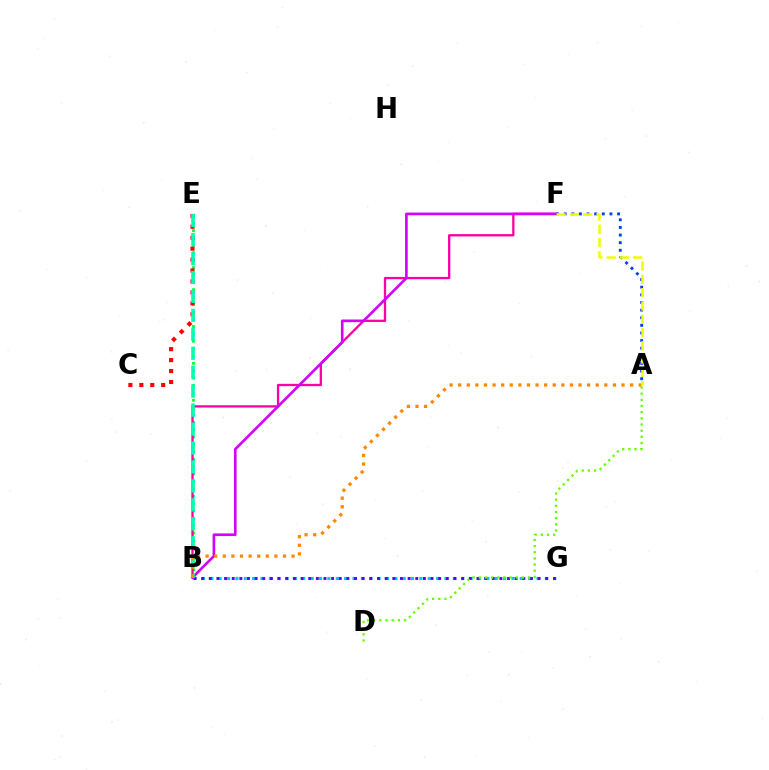{('B', 'E'): [{'color': '#00ff27', 'line_style': 'dotted', 'thickness': 2.0}, {'color': '#00ffaf', 'line_style': 'dashed', 'thickness': 2.57}], ('C', 'E'): [{'color': '#ff0000', 'line_style': 'dotted', 'thickness': 2.97}], ('B', 'F'): [{'color': '#ff00a0', 'line_style': 'solid', 'thickness': 1.66}, {'color': '#d600ff', 'line_style': 'solid', 'thickness': 1.92}], ('B', 'G'): [{'color': '#00c7ff', 'line_style': 'dotted', 'thickness': 2.27}, {'color': '#4f00ff', 'line_style': 'dotted', 'thickness': 2.08}], ('A', 'F'): [{'color': '#003fff', 'line_style': 'dotted', 'thickness': 2.07}, {'color': '#eeff00', 'line_style': 'dashed', 'thickness': 1.81}], ('A', 'B'): [{'color': '#ff8800', 'line_style': 'dotted', 'thickness': 2.34}], ('A', 'D'): [{'color': '#66ff00', 'line_style': 'dotted', 'thickness': 1.68}]}